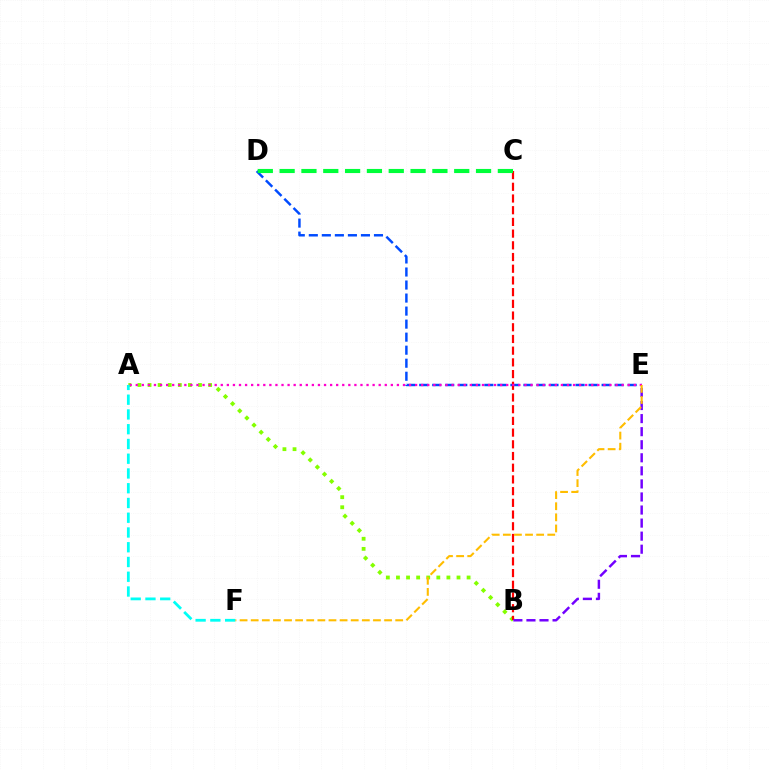{('D', 'E'): [{'color': '#004bff', 'line_style': 'dashed', 'thickness': 1.77}], ('A', 'B'): [{'color': '#84ff00', 'line_style': 'dotted', 'thickness': 2.74}], ('B', 'C'): [{'color': '#ff0000', 'line_style': 'dashed', 'thickness': 1.59}], ('A', 'E'): [{'color': '#ff00cf', 'line_style': 'dotted', 'thickness': 1.65}], ('C', 'D'): [{'color': '#00ff39', 'line_style': 'dashed', 'thickness': 2.96}], ('B', 'E'): [{'color': '#7200ff', 'line_style': 'dashed', 'thickness': 1.77}], ('E', 'F'): [{'color': '#ffbd00', 'line_style': 'dashed', 'thickness': 1.51}], ('A', 'F'): [{'color': '#00fff6', 'line_style': 'dashed', 'thickness': 2.0}]}